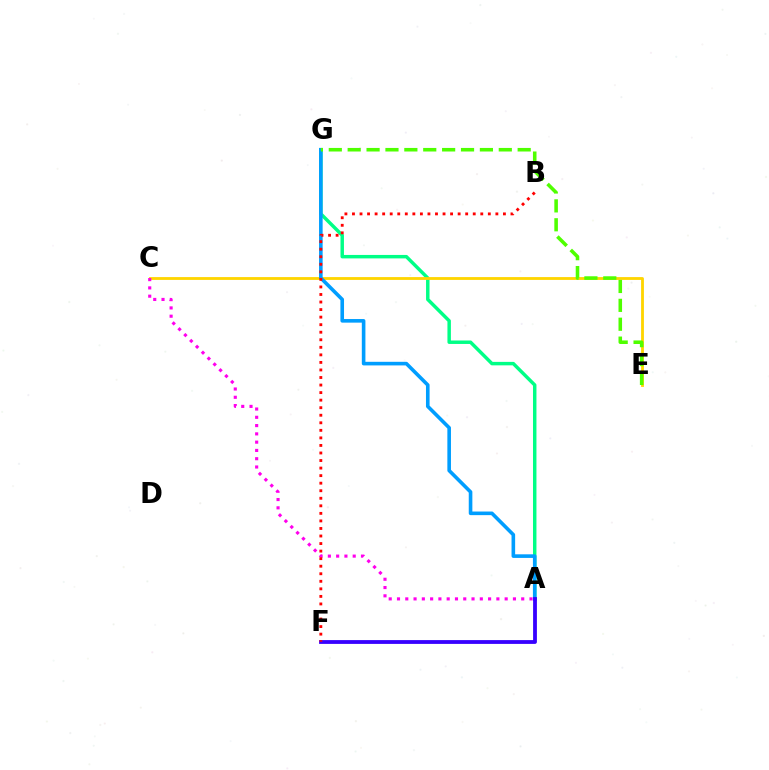{('A', 'G'): [{'color': '#00ff86', 'line_style': 'solid', 'thickness': 2.49}, {'color': '#009eff', 'line_style': 'solid', 'thickness': 2.6}], ('C', 'E'): [{'color': '#ffd500', 'line_style': 'solid', 'thickness': 2.03}], ('A', 'C'): [{'color': '#ff00ed', 'line_style': 'dotted', 'thickness': 2.25}], ('E', 'G'): [{'color': '#4fff00', 'line_style': 'dashed', 'thickness': 2.57}], ('A', 'F'): [{'color': '#3700ff', 'line_style': 'solid', 'thickness': 2.74}], ('B', 'F'): [{'color': '#ff0000', 'line_style': 'dotted', 'thickness': 2.05}]}